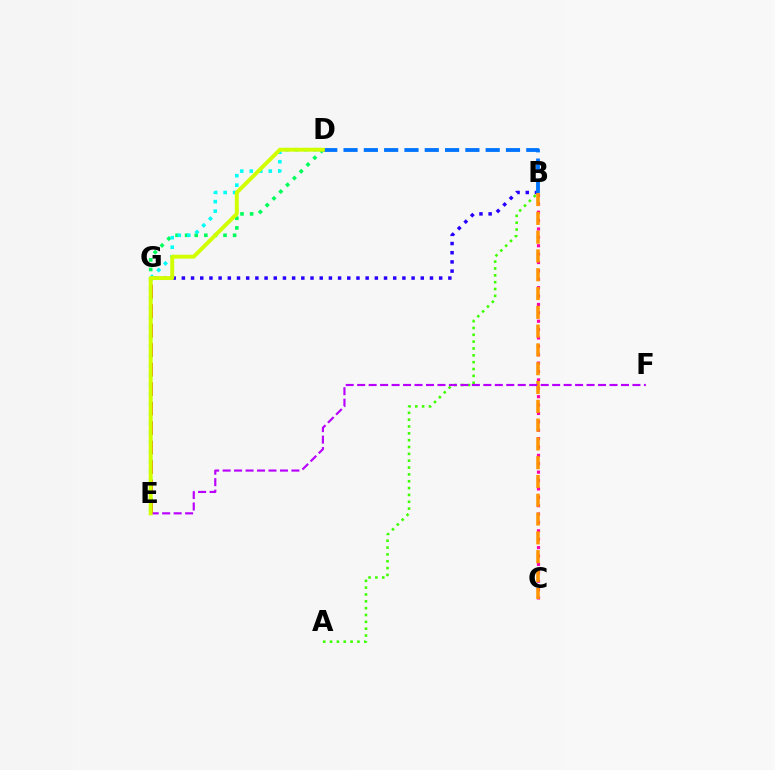{('D', 'E'): [{'color': '#00ff5c', 'line_style': 'dotted', 'thickness': 2.61}, {'color': '#d1ff00', 'line_style': 'solid', 'thickness': 2.82}], ('B', 'G'): [{'color': '#2500ff', 'line_style': 'dotted', 'thickness': 2.5}], ('D', 'G'): [{'color': '#00fff6', 'line_style': 'dotted', 'thickness': 2.58}], ('B', 'C'): [{'color': '#ff00ac', 'line_style': 'dotted', 'thickness': 2.28}, {'color': '#ff9400', 'line_style': 'dashed', 'thickness': 2.55}], ('A', 'B'): [{'color': '#3dff00', 'line_style': 'dotted', 'thickness': 1.86}], ('B', 'D'): [{'color': '#0074ff', 'line_style': 'dashed', 'thickness': 2.76}], ('E', 'F'): [{'color': '#b900ff', 'line_style': 'dashed', 'thickness': 1.56}], ('E', 'G'): [{'color': '#ff0000', 'line_style': 'dashed', 'thickness': 2.65}]}